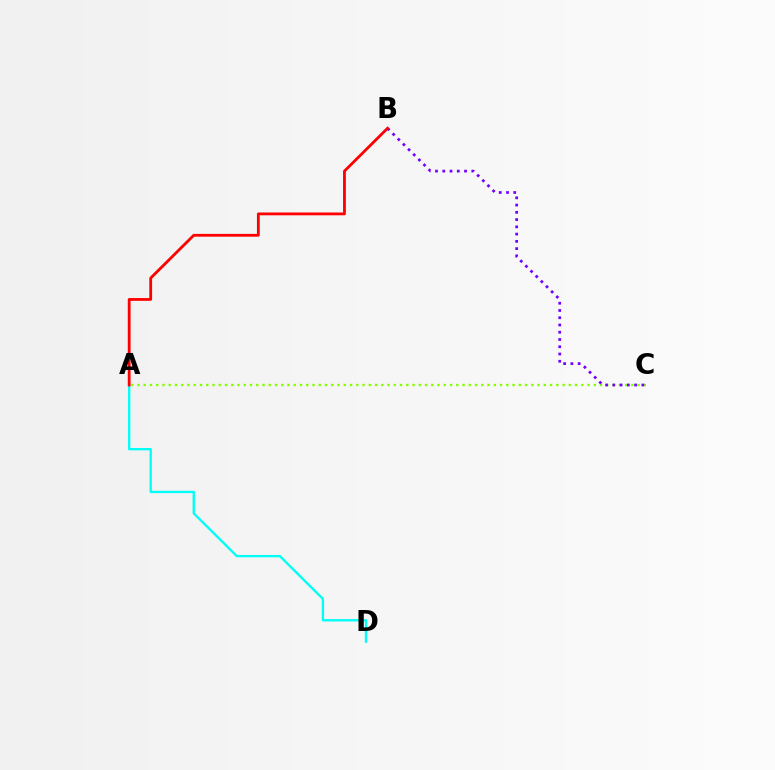{('A', 'D'): [{'color': '#00fff6', 'line_style': 'solid', 'thickness': 1.69}], ('A', 'C'): [{'color': '#84ff00', 'line_style': 'dotted', 'thickness': 1.7}], ('B', 'C'): [{'color': '#7200ff', 'line_style': 'dotted', 'thickness': 1.97}], ('A', 'B'): [{'color': '#ff0000', 'line_style': 'solid', 'thickness': 2.01}]}